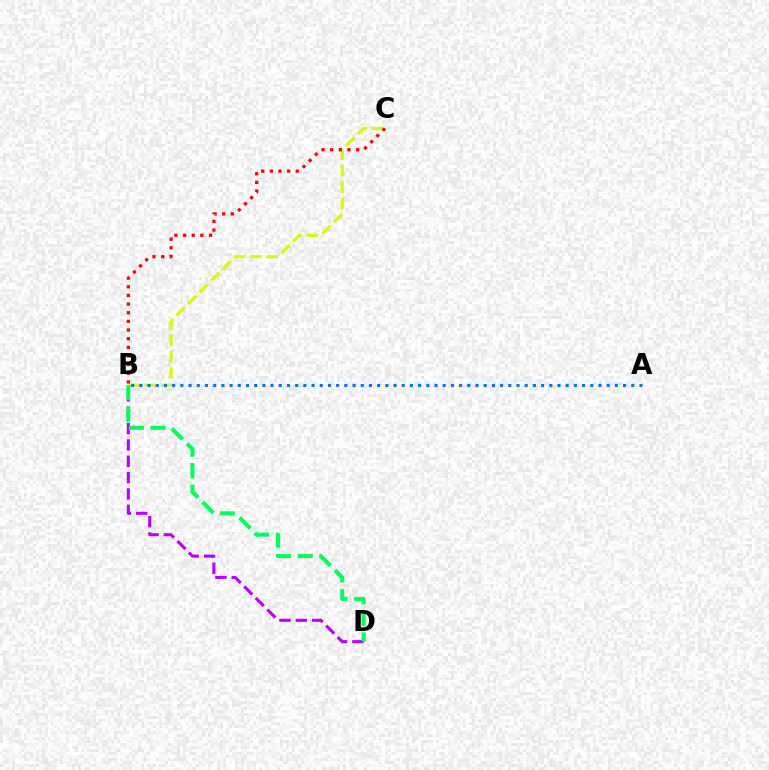{('B', 'C'): [{'color': '#d1ff00', 'line_style': 'dashed', 'thickness': 2.22}, {'color': '#ff0000', 'line_style': 'dotted', 'thickness': 2.35}], ('B', 'D'): [{'color': '#b900ff', 'line_style': 'dashed', 'thickness': 2.22}, {'color': '#00ff5c', 'line_style': 'dashed', 'thickness': 2.94}], ('A', 'B'): [{'color': '#0074ff', 'line_style': 'dotted', 'thickness': 2.23}]}